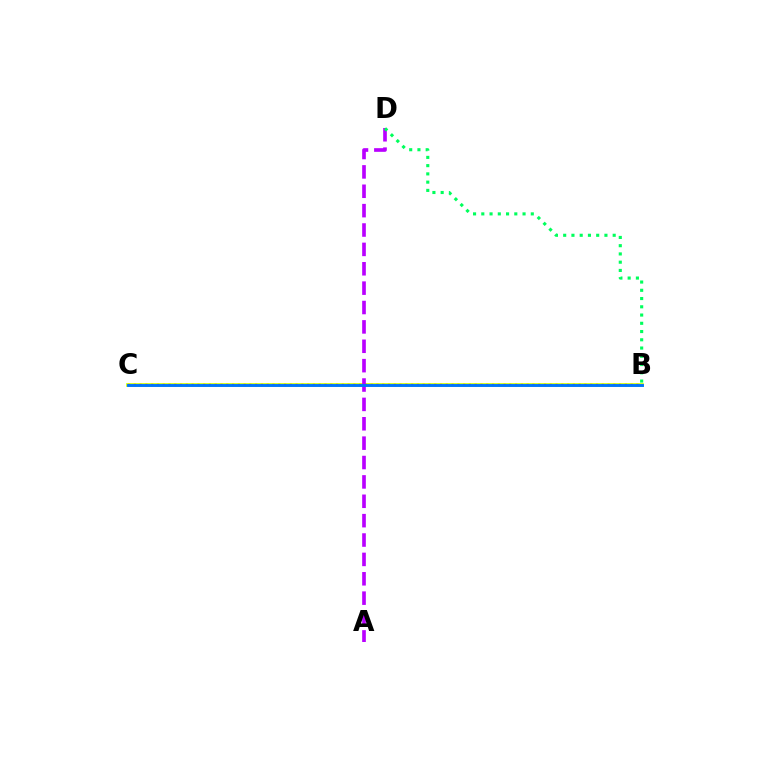{('B', 'C'): [{'color': '#d1ff00', 'line_style': 'solid', 'thickness': 2.66}, {'color': '#ff0000', 'line_style': 'dotted', 'thickness': 1.57}, {'color': '#0074ff', 'line_style': 'solid', 'thickness': 2.08}], ('A', 'D'): [{'color': '#b900ff', 'line_style': 'dashed', 'thickness': 2.63}], ('B', 'D'): [{'color': '#00ff5c', 'line_style': 'dotted', 'thickness': 2.24}]}